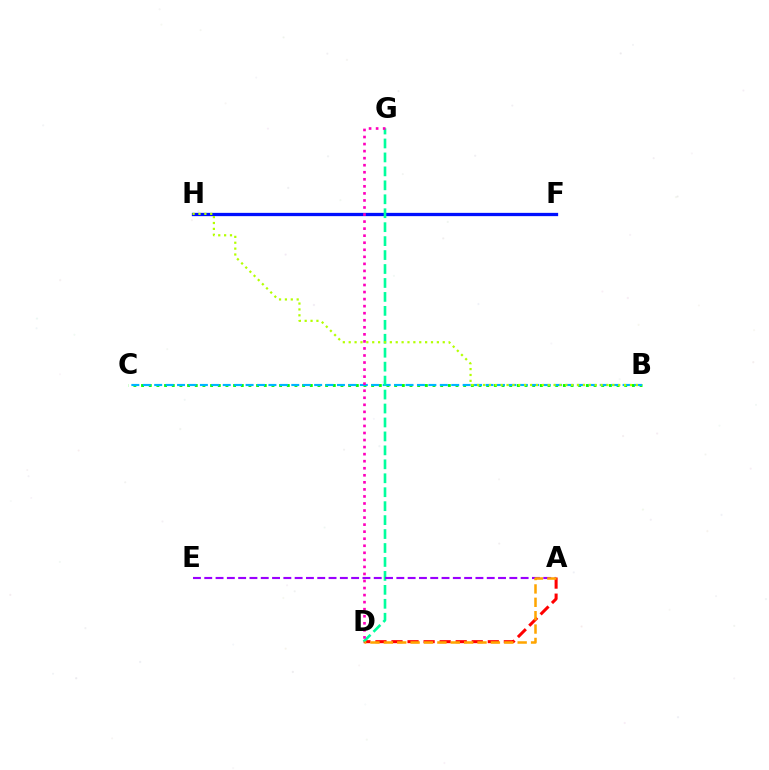{('B', 'C'): [{'color': '#08ff00', 'line_style': 'dotted', 'thickness': 2.08}, {'color': '#00b5ff', 'line_style': 'dashed', 'thickness': 1.55}], ('F', 'H'): [{'color': '#0010ff', 'line_style': 'solid', 'thickness': 2.36}], ('A', 'D'): [{'color': '#ff0000', 'line_style': 'dashed', 'thickness': 2.18}, {'color': '#ffa500', 'line_style': 'dashed', 'thickness': 1.82}], ('D', 'G'): [{'color': '#00ff9d', 'line_style': 'dashed', 'thickness': 1.9}, {'color': '#ff00bd', 'line_style': 'dotted', 'thickness': 1.91}], ('A', 'E'): [{'color': '#9b00ff', 'line_style': 'dashed', 'thickness': 1.53}], ('B', 'H'): [{'color': '#b3ff00', 'line_style': 'dotted', 'thickness': 1.6}]}